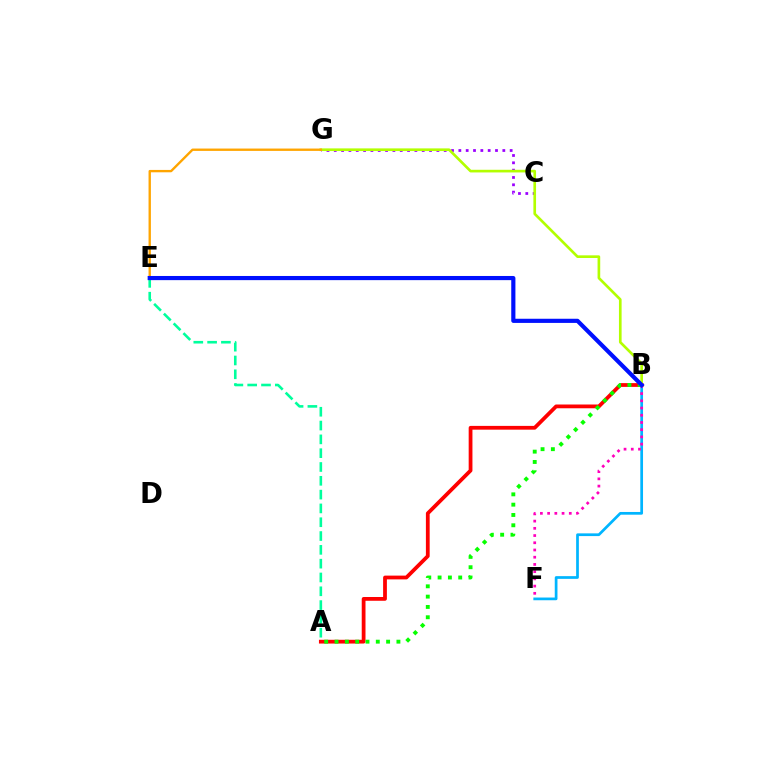{('A', 'B'): [{'color': '#ff0000', 'line_style': 'solid', 'thickness': 2.71}, {'color': '#08ff00', 'line_style': 'dotted', 'thickness': 2.8}], ('B', 'F'): [{'color': '#00b5ff', 'line_style': 'solid', 'thickness': 1.96}, {'color': '#ff00bd', 'line_style': 'dotted', 'thickness': 1.96}], ('A', 'E'): [{'color': '#00ff9d', 'line_style': 'dashed', 'thickness': 1.88}], ('C', 'G'): [{'color': '#9b00ff', 'line_style': 'dotted', 'thickness': 1.99}], ('B', 'G'): [{'color': '#b3ff00', 'line_style': 'solid', 'thickness': 1.92}], ('E', 'G'): [{'color': '#ffa500', 'line_style': 'solid', 'thickness': 1.7}], ('B', 'E'): [{'color': '#0010ff', 'line_style': 'solid', 'thickness': 3.0}]}